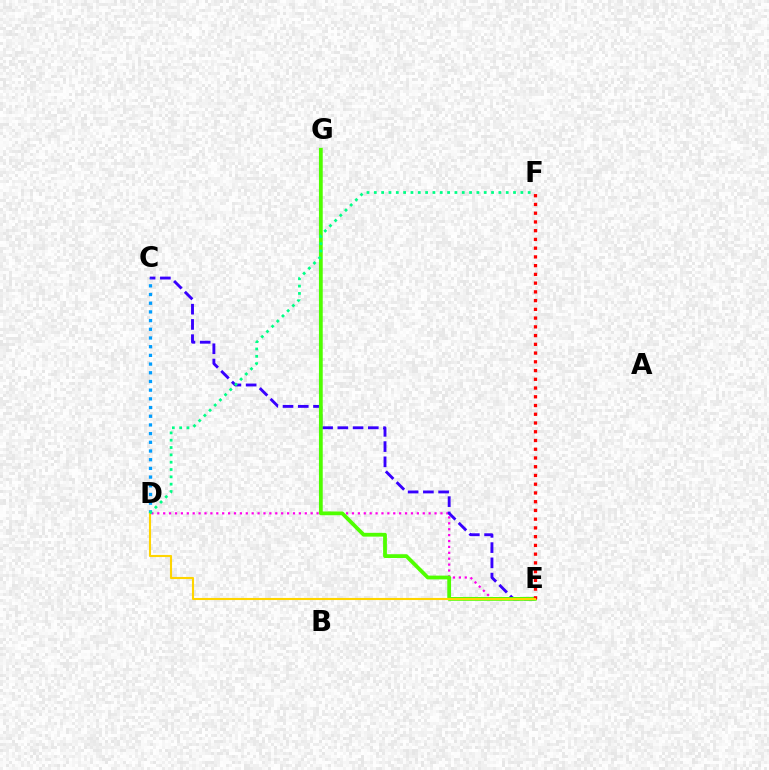{('D', 'E'): [{'color': '#ff00ed', 'line_style': 'dotted', 'thickness': 1.6}, {'color': '#ffd500', 'line_style': 'solid', 'thickness': 1.52}], ('C', 'E'): [{'color': '#3700ff', 'line_style': 'dashed', 'thickness': 2.07}], ('E', 'G'): [{'color': '#4fff00', 'line_style': 'solid', 'thickness': 2.73}], ('E', 'F'): [{'color': '#ff0000', 'line_style': 'dotted', 'thickness': 2.38}], ('C', 'D'): [{'color': '#009eff', 'line_style': 'dotted', 'thickness': 2.36}], ('D', 'F'): [{'color': '#00ff86', 'line_style': 'dotted', 'thickness': 1.99}]}